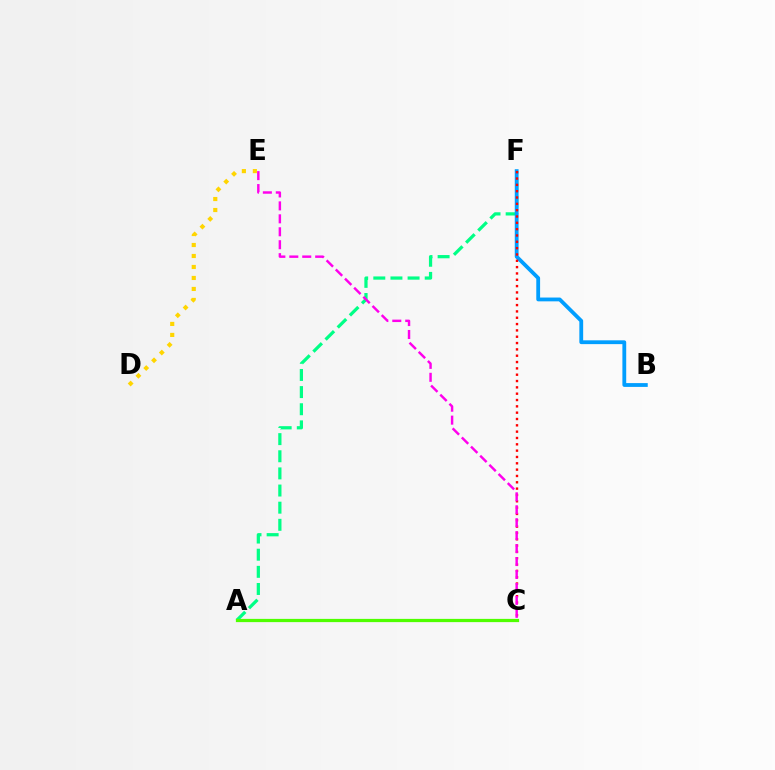{('A', 'F'): [{'color': '#00ff86', 'line_style': 'dashed', 'thickness': 2.33}], ('B', 'F'): [{'color': '#009eff', 'line_style': 'solid', 'thickness': 2.74}], ('A', 'C'): [{'color': '#3700ff', 'line_style': 'dotted', 'thickness': 2.0}, {'color': '#4fff00', 'line_style': 'solid', 'thickness': 2.33}], ('D', 'E'): [{'color': '#ffd500', 'line_style': 'dotted', 'thickness': 2.98}], ('C', 'F'): [{'color': '#ff0000', 'line_style': 'dotted', 'thickness': 1.72}], ('C', 'E'): [{'color': '#ff00ed', 'line_style': 'dashed', 'thickness': 1.76}]}